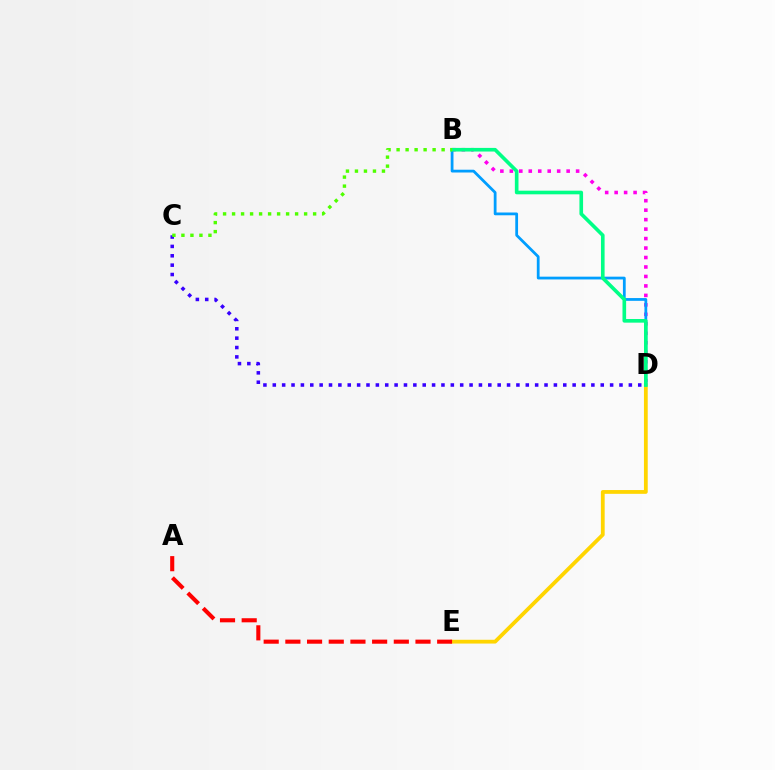{('D', 'E'): [{'color': '#ffd500', 'line_style': 'solid', 'thickness': 2.73}], ('B', 'D'): [{'color': '#ff00ed', 'line_style': 'dotted', 'thickness': 2.57}, {'color': '#009eff', 'line_style': 'solid', 'thickness': 2.0}, {'color': '#00ff86', 'line_style': 'solid', 'thickness': 2.62}], ('C', 'D'): [{'color': '#3700ff', 'line_style': 'dotted', 'thickness': 2.55}], ('A', 'E'): [{'color': '#ff0000', 'line_style': 'dashed', 'thickness': 2.95}], ('B', 'C'): [{'color': '#4fff00', 'line_style': 'dotted', 'thickness': 2.45}]}